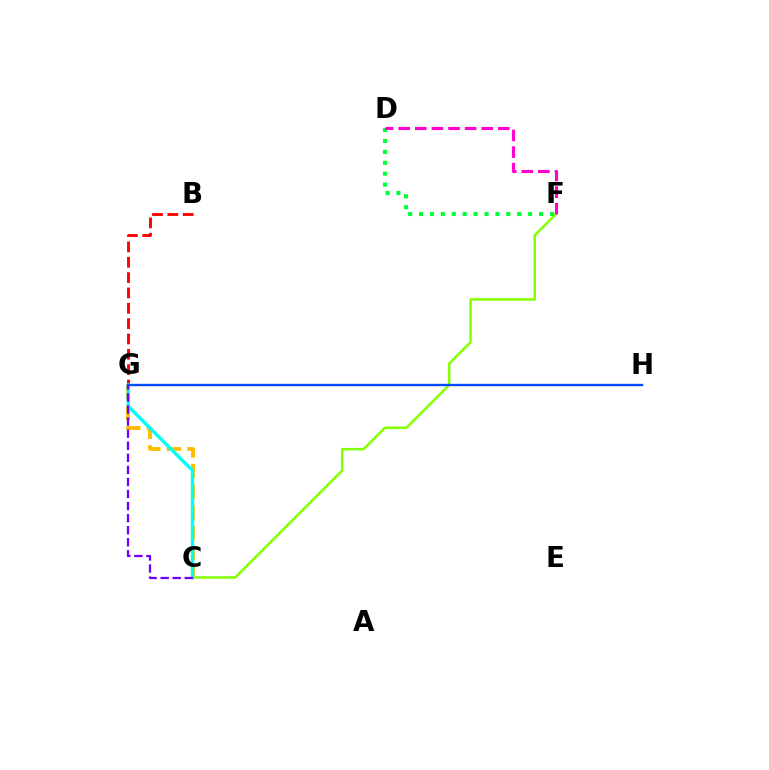{('C', 'G'): [{'color': '#ffbd00', 'line_style': 'dashed', 'thickness': 2.79}, {'color': '#00fff6', 'line_style': 'solid', 'thickness': 2.43}, {'color': '#7200ff', 'line_style': 'dashed', 'thickness': 1.64}], ('B', 'G'): [{'color': '#ff0000', 'line_style': 'dashed', 'thickness': 2.08}], ('C', 'F'): [{'color': '#84ff00', 'line_style': 'solid', 'thickness': 1.81}], ('D', 'F'): [{'color': '#00ff39', 'line_style': 'dotted', 'thickness': 2.96}, {'color': '#ff00cf', 'line_style': 'dashed', 'thickness': 2.26}], ('G', 'H'): [{'color': '#004bff', 'line_style': 'solid', 'thickness': 1.71}]}